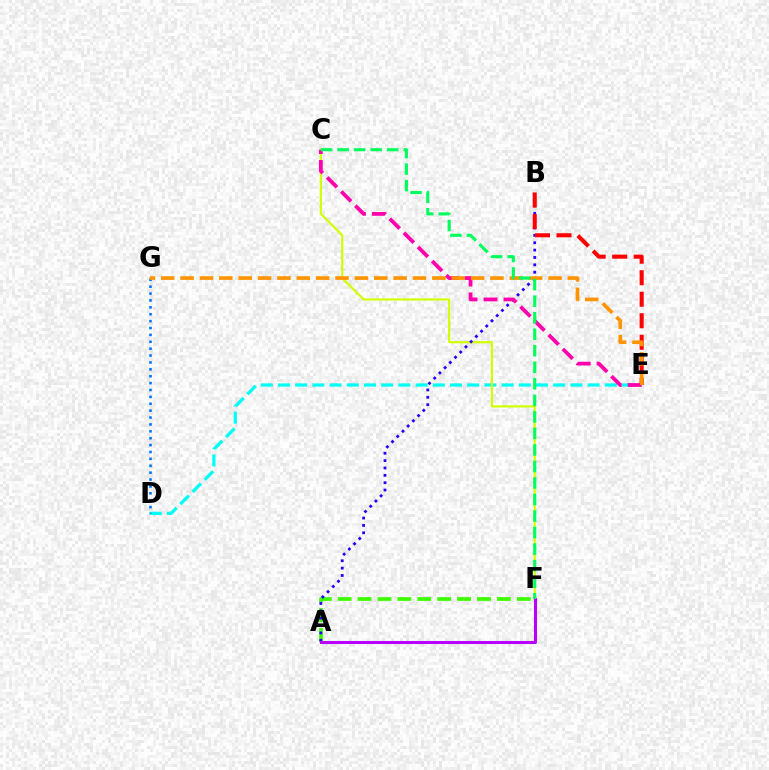{('A', 'F'): [{'color': '#3dff00', 'line_style': 'dashed', 'thickness': 2.7}, {'color': '#b900ff', 'line_style': 'solid', 'thickness': 2.2}], ('D', 'E'): [{'color': '#00fff6', 'line_style': 'dashed', 'thickness': 2.34}], ('C', 'F'): [{'color': '#d1ff00', 'line_style': 'solid', 'thickness': 1.56}, {'color': '#00ff5c', 'line_style': 'dashed', 'thickness': 2.25}], ('D', 'G'): [{'color': '#0074ff', 'line_style': 'dotted', 'thickness': 1.87}], ('A', 'B'): [{'color': '#2500ff', 'line_style': 'dotted', 'thickness': 2.0}], ('C', 'E'): [{'color': '#ff00ac', 'line_style': 'dashed', 'thickness': 2.71}], ('B', 'E'): [{'color': '#ff0000', 'line_style': 'dashed', 'thickness': 2.92}], ('E', 'G'): [{'color': '#ff9400', 'line_style': 'dashed', 'thickness': 2.63}]}